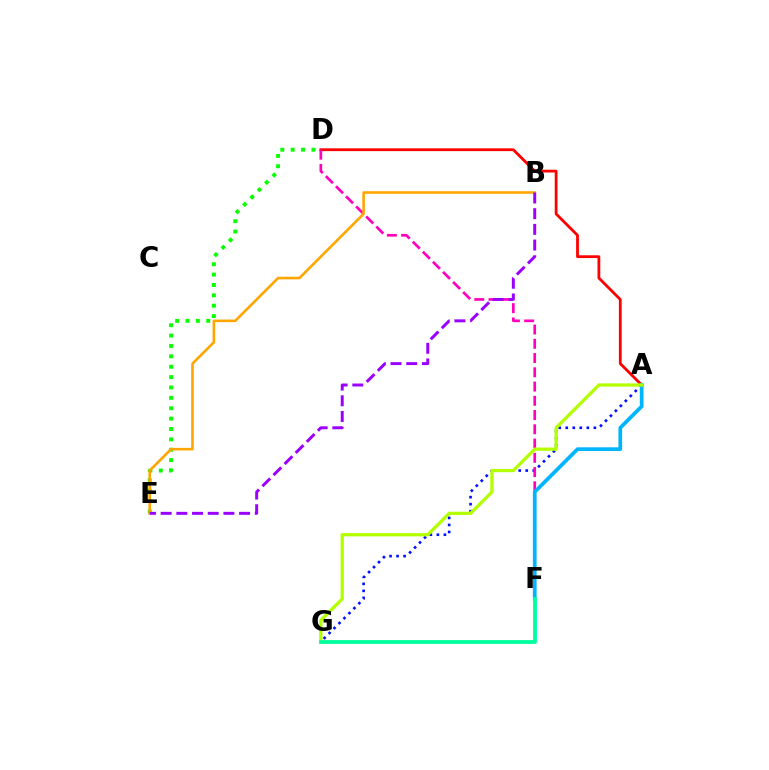{('A', 'D'): [{'color': '#ff0000', 'line_style': 'solid', 'thickness': 2.01}], ('A', 'G'): [{'color': '#0010ff', 'line_style': 'dotted', 'thickness': 1.91}, {'color': '#b3ff00', 'line_style': 'solid', 'thickness': 2.35}], ('D', 'E'): [{'color': '#08ff00', 'line_style': 'dotted', 'thickness': 2.82}], ('D', 'F'): [{'color': '#ff00bd', 'line_style': 'dashed', 'thickness': 1.94}], ('B', 'E'): [{'color': '#ffa500', 'line_style': 'solid', 'thickness': 1.87}, {'color': '#9b00ff', 'line_style': 'dashed', 'thickness': 2.13}], ('A', 'F'): [{'color': '#00b5ff', 'line_style': 'solid', 'thickness': 2.68}], ('F', 'G'): [{'color': '#00ff9d', 'line_style': 'solid', 'thickness': 2.74}]}